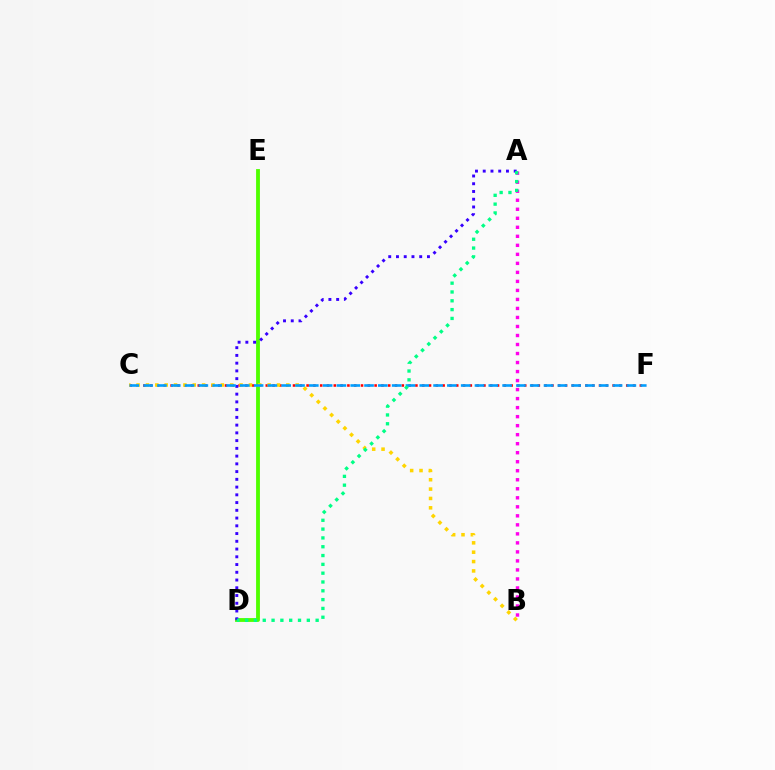{('D', 'E'): [{'color': '#4fff00', 'line_style': 'solid', 'thickness': 2.76}], ('C', 'F'): [{'color': '#ff0000', 'line_style': 'dotted', 'thickness': 1.85}, {'color': '#009eff', 'line_style': 'dashed', 'thickness': 1.88}], ('A', 'D'): [{'color': '#3700ff', 'line_style': 'dotted', 'thickness': 2.1}, {'color': '#00ff86', 'line_style': 'dotted', 'thickness': 2.39}], ('B', 'C'): [{'color': '#ffd500', 'line_style': 'dotted', 'thickness': 2.54}], ('A', 'B'): [{'color': '#ff00ed', 'line_style': 'dotted', 'thickness': 2.45}]}